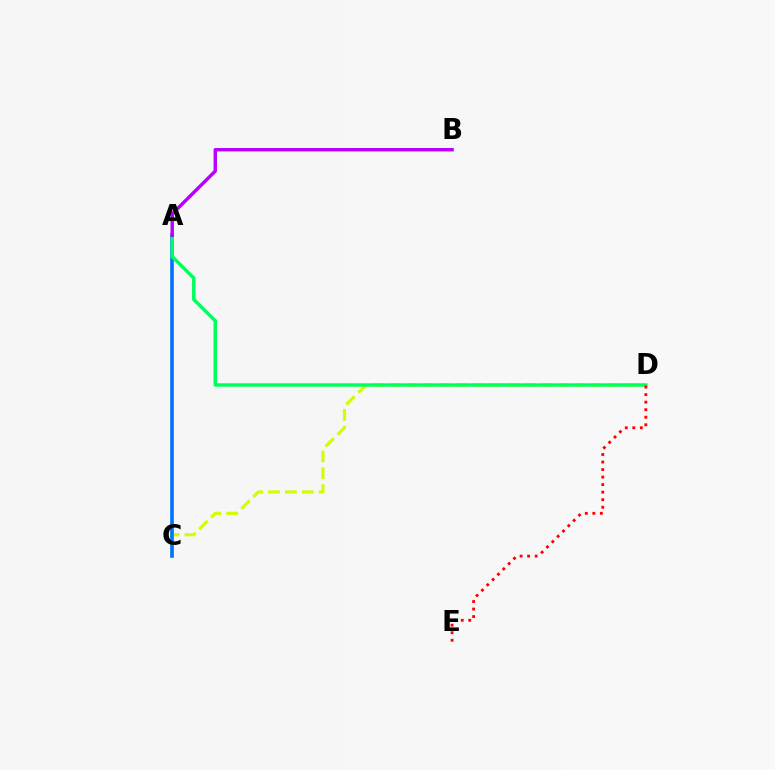{('C', 'D'): [{'color': '#d1ff00', 'line_style': 'dashed', 'thickness': 2.29}], ('A', 'C'): [{'color': '#0074ff', 'line_style': 'solid', 'thickness': 2.61}], ('A', 'D'): [{'color': '#00ff5c', 'line_style': 'solid', 'thickness': 2.46}], ('D', 'E'): [{'color': '#ff0000', 'line_style': 'dotted', 'thickness': 2.05}], ('A', 'B'): [{'color': '#b900ff', 'line_style': 'solid', 'thickness': 2.48}]}